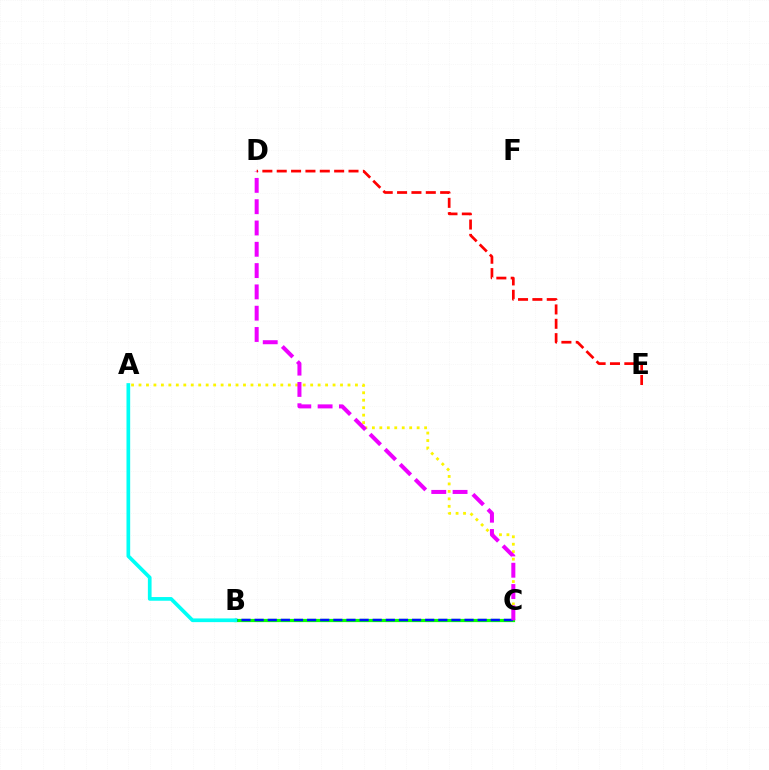{('A', 'C'): [{'color': '#fcf500', 'line_style': 'dotted', 'thickness': 2.03}], ('B', 'C'): [{'color': '#08ff00', 'line_style': 'solid', 'thickness': 2.32}, {'color': '#0010ff', 'line_style': 'dashed', 'thickness': 1.78}], ('C', 'D'): [{'color': '#ee00ff', 'line_style': 'dashed', 'thickness': 2.89}], ('D', 'E'): [{'color': '#ff0000', 'line_style': 'dashed', 'thickness': 1.95}], ('A', 'B'): [{'color': '#00fff6', 'line_style': 'solid', 'thickness': 2.66}]}